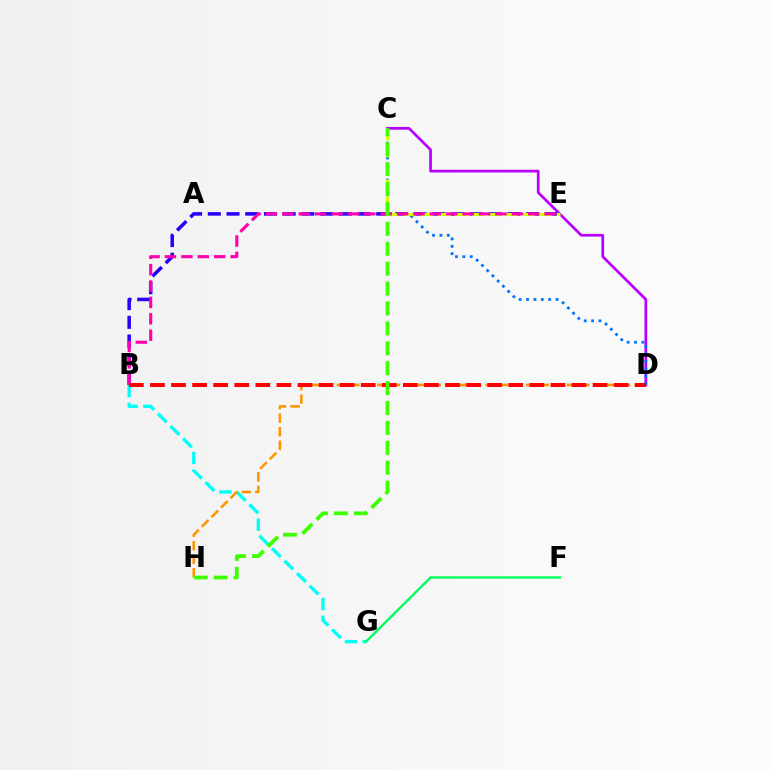{('B', 'G'): [{'color': '#00fff6', 'line_style': 'dashed', 'thickness': 2.4}], ('C', 'D'): [{'color': '#b900ff', 'line_style': 'solid', 'thickness': 1.96}, {'color': '#0074ff', 'line_style': 'dotted', 'thickness': 2.01}], ('B', 'E'): [{'color': '#2500ff', 'line_style': 'dashed', 'thickness': 2.54}, {'color': '#ff00ac', 'line_style': 'dashed', 'thickness': 2.23}], ('C', 'E'): [{'color': '#d1ff00', 'line_style': 'dashed', 'thickness': 2.31}], ('D', 'H'): [{'color': '#ff9400', 'line_style': 'dashed', 'thickness': 1.84}], ('B', 'D'): [{'color': '#ff0000', 'line_style': 'dashed', 'thickness': 2.86}], ('C', 'H'): [{'color': '#3dff00', 'line_style': 'dashed', 'thickness': 2.7}], ('F', 'G'): [{'color': '#00ff5c', 'line_style': 'solid', 'thickness': 1.73}]}